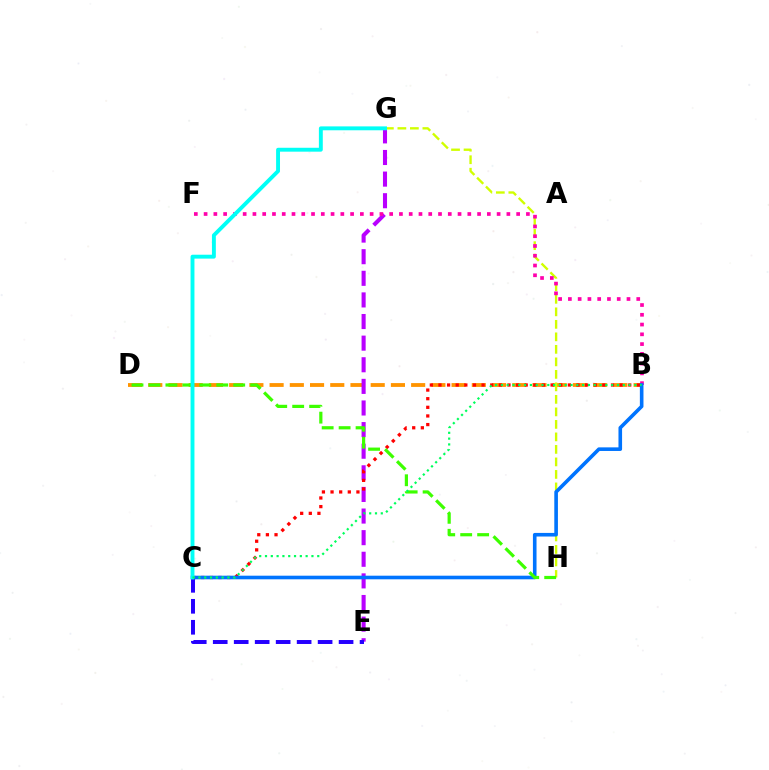{('B', 'D'): [{'color': '#ff9400', 'line_style': 'dashed', 'thickness': 2.75}], ('E', 'G'): [{'color': '#b900ff', 'line_style': 'dashed', 'thickness': 2.94}], ('G', 'H'): [{'color': '#d1ff00', 'line_style': 'dashed', 'thickness': 1.7}], ('B', 'C'): [{'color': '#ff0000', 'line_style': 'dotted', 'thickness': 2.34}, {'color': '#0074ff', 'line_style': 'solid', 'thickness': 2.6}, {'color': '#00ff5c', 'line_style': 'dotted', 'thickness': 1.58}], ('B', 'F'): [{'color': '#ff00ac', 'line_style': 'dotted', 'thickness': 2.65}], ('C', 'E'): [{'color': '#2500ff', 'line_style': 'dashed', 'thickness': 2.85}], ('D', 'H'): [{'color': '#3dff00', 'line_style': 'dashed', 'thickness': 2.3}], ('C', 'G'): [{'color': '#00fff6', 'line_style': 'solid', 'thickness': 2.8}]}